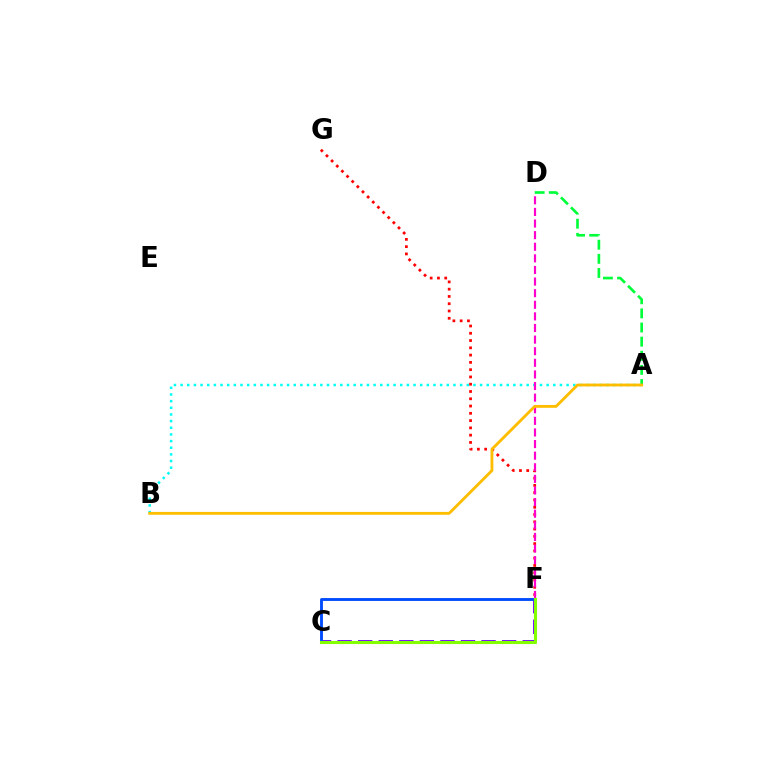{('C', 'F'): [{'color': '#7200ff', 'line_style': 'dashed', 'thickness': 2.79}, {'color': '#004bff', 'line_style': 'solid', 'thickness': 2.07}, {'color': '#84ff00', 'line_style': 'solid', 'thickness': 2.23}], ('A', 'B'): [{'color': '#00fff6', 'line_style': 'dotted', 'thickness': 1.81}, {'color': '#ffbd00', 'line_style': 'solid', 'thickness': 2.05}], ('A', 'D'): [{'color': '#00ff39', 'line_style': 'dashed', 'thickness': 1.92}], ('F', 'G'): [{'color': '#ff0000', 'line_style': 'dotted', 'thickness': 1.98}], ('D', 'F'): [{'color': '#ff00cf', 'line_style': 'dashed', 'thickness': 1.58}]}